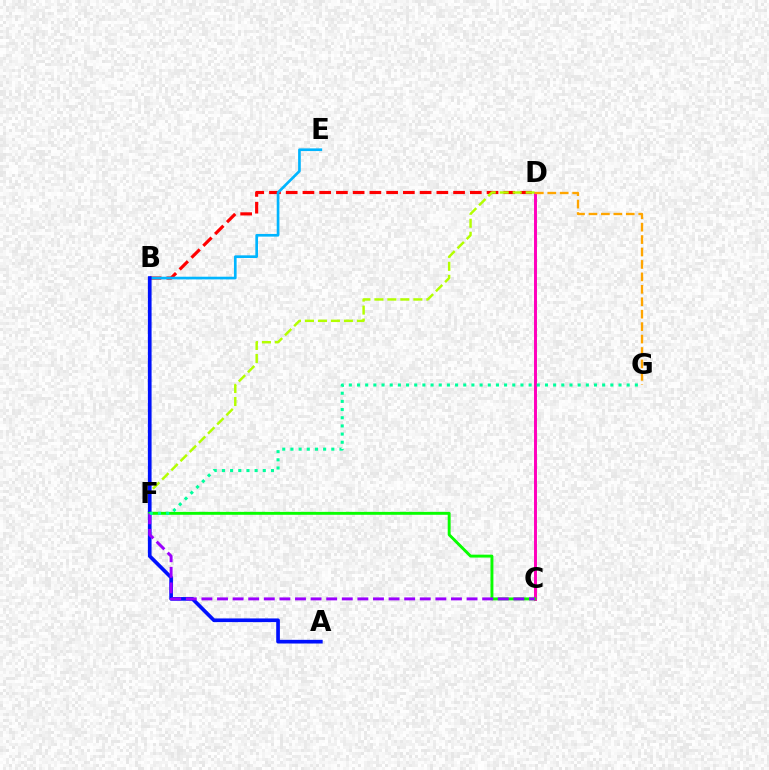{('C', 'D'): [{'color': '#ff00bd', 'line_style': 'solid', 'thickness': 2.13}], ('B', 'D'): [{'color': '#ff0000', 'line_style': 'dashed', 'thickness': 2.27}], ('D', 'F'): [{'color': '#b3ff00', 'line_style': 'dashed', 'thickness': 1.76}], ('E', 'F'): [{'color': '#00b5ff', 'line_style': 'solid', 'thickness': 1.92}], ('D', 'G'): [{'color': '#ffa500', 'line_style': 'dashed', 'thickness': 1.69}], ('A', 'B'): [{'color': '#0010ff', 'line_style': 'solid', 'thickness': 2.65}], ('C', 'F'): [{'color': '#08ff00', 'line_style': 'solid', 'thickness': 2.1}, {'color': '#9b00ff', 'line_style': 'dashed', 'thickness': 2.12}], ('F', 'G'): [{'color': '#00ff9d', 'line_style': 'dotted', 'thickness': 2.22}]}